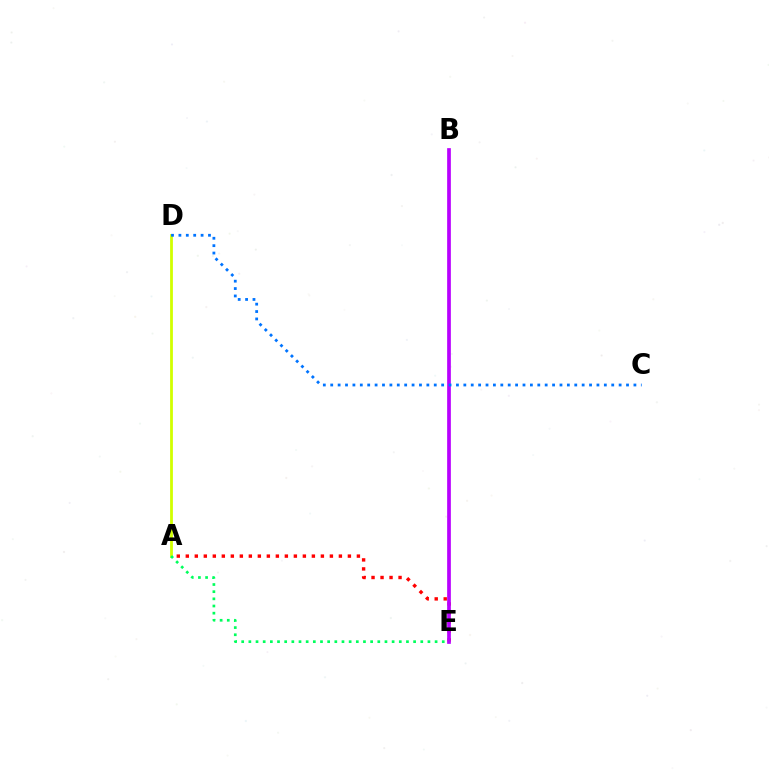{('A', 'E'): [{'color': '#ff0000', 'line_style': 'dotted', 'thickness': 2.45}, {'color': '#00ff5c', 'line_style': 'dotted', 'thickness': 1.95}], ('A', 'D'): [{'color': '#d1ff00', 'line_style': 'solid', 'thickness': 2.01}], ('B', 'E'): [{'color': '#b900ff', 'line_style': 'solid', 'thickness': 2.67}], ('C', 'D'): [{'color': '#0074ff', 'line_style': 'dotted', 'thickness': 2.01}]}